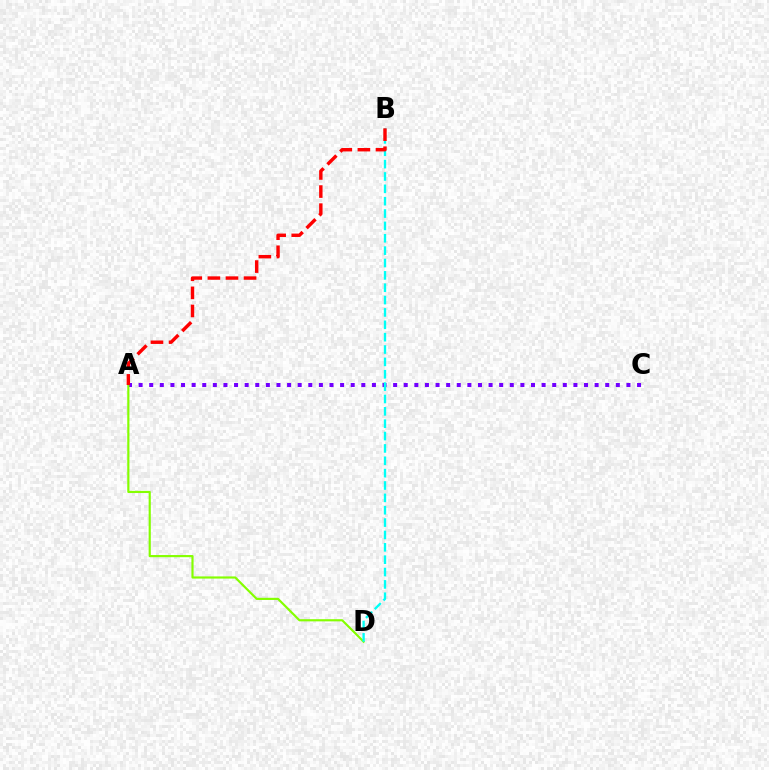{('A', 'C'): [{'color': '#7200ff', 'line_style': 'dotted', 'thickness': 2.88}], ('A', 'D'): [{'color': '#84ff00', 'line_style': 'solid', 'thickness': 1.56}], ('B', 'D'): [{'color': '#00fff6', 'line_style': 'dashed', 'thickness': 1.68}], ('A', 'B'): [{'color': '#ff0000', 'line_style': 'dashed', 'thickness': 2.46}]}